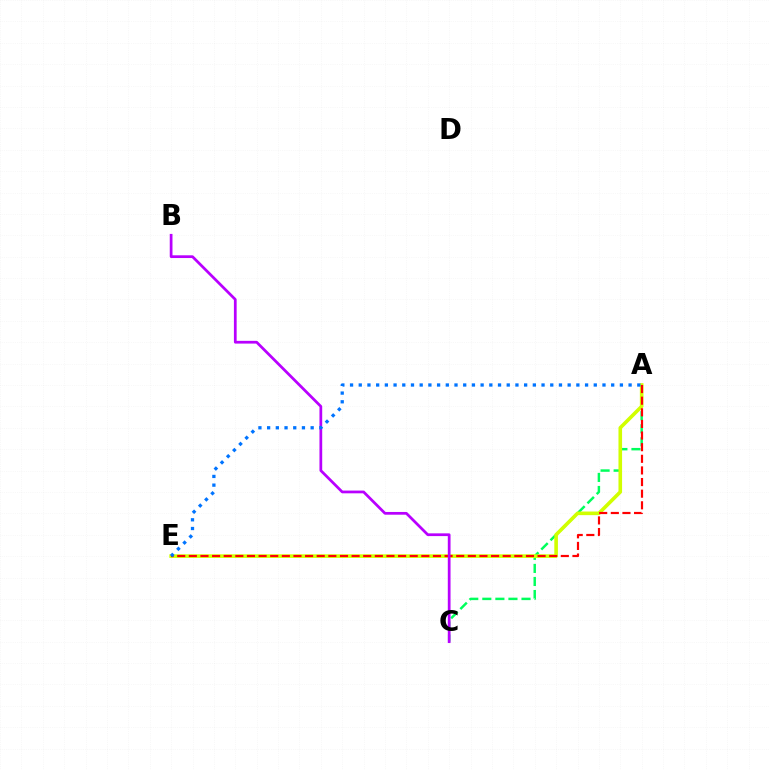{('A', 'C'): [{'color': '#00ff5c', 'line_style': 'dashed', 'thickness': 1.77}], ('A', 'E'): [{'color': '#d1ff00', 'line_style': 'solid', 'thickness': 2.6}, {'color': '#ff0000', 'line_style': 'dashed', 'thickness': 1.58}, {'color': '#0074ff', 'line_style': 'dotted', 'thickness': 2.37}], ('B', 'C'): [{'color': '#b900ff', 'line_style': 'solid', 'thickness': 1.97}]}